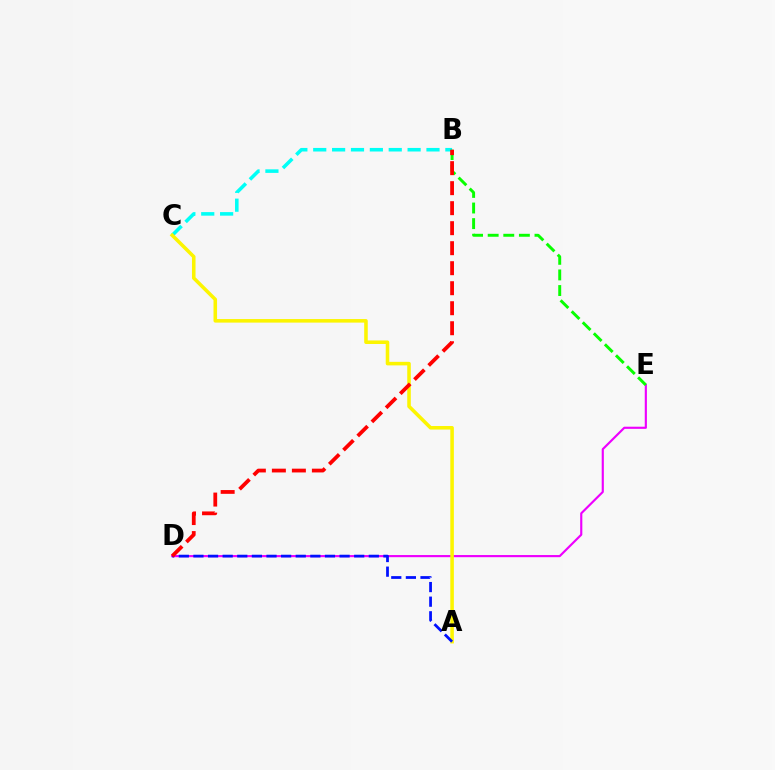{('D', 'E'): [{'color': '#ee00ff', 'line_style': 'solid', 'thickness': 1.55}], ('B', 'C'): [{'color': '#00fff6', 'line_style': 'dashed', 'thickness': 2.56}], ('B', 'E'): [{'color': '#08ff00', 'line_style': 'dashed', 'thickness': 2.12}], ('A', 'C'): [{'color': '#fcf500', 'line_style': 'solid', 'thickness': 2.56}], ('A', 'D'): [{'color': '#0010ff', 'line_style': 'dashed', 'thickness': 1.99}], ('B', 'D'): [{'color': '#ff0000', 'line_style': 'dashed', 'thickness': 2.72}]}